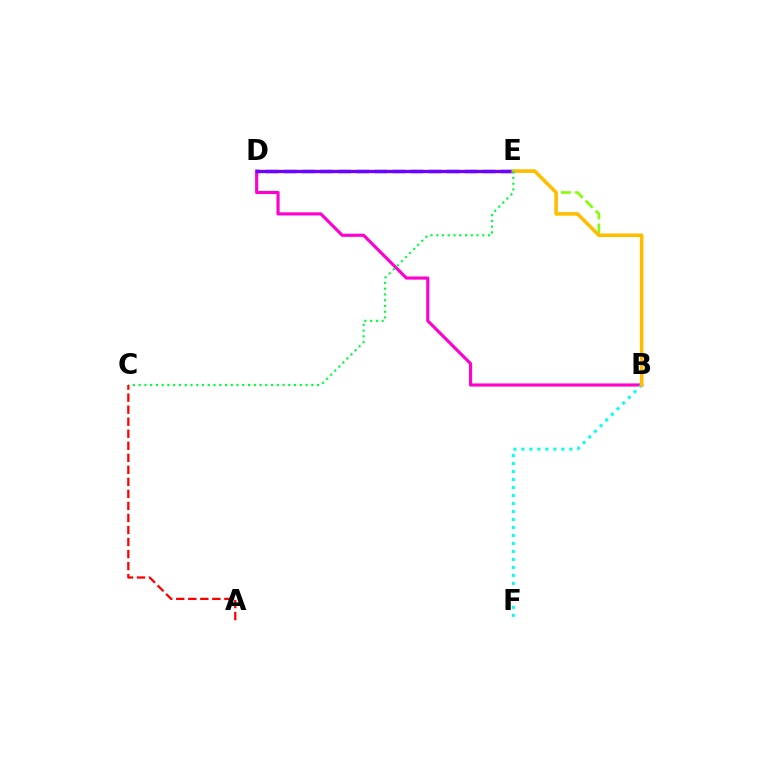{('D', 'E'): [{'color': '#004bff', 'line_style': 'dashed', 'thickness': 2.45}, {'color': '#7200ff', 'line_style': 'solid', 'thickness': 2.38}], ('B', 'D'): [{'color': '#ff00cf', 'line_style': 'solid', 'thickness': 2.26}], ('B', 'E'): [{'color': '#84ff00', 'line_style': 'dashed', 'thickness': 1.92}, {'color': '#ffbd00', 'line_style': 'solid', 'thickness': 2.56}], ('B', 'F'): [{'color': '#00fff6', 'line_style': 'dotted', 'thickness': 2.17}], ('C', 'E'): [{'color': '#00ff39', 'line_style': 'dotted', 'thickness': 1.56}], ('A', 'C'): [{'color': '#ff0000', 'line_style': 'dashed', 'thickness': 1.63}]}